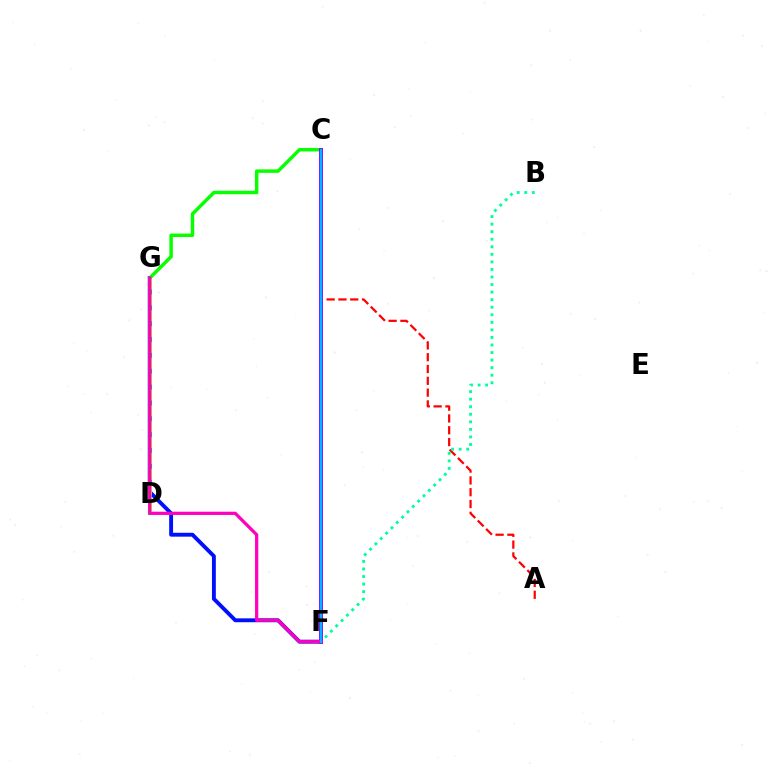{('A', 'C'): [{'color': '#ff0000', 'line_style': 'dashed', 'thickness': 1.6}], ('B', 'F'): [{'color': '#00ff9d', 'line_style': 'dotted', 'thickness': 2.05}], ('F', 'G'): [{'color': '#0010ff', 'line_style': 'solid', 'thickness': 2.8}, {'color': '#ff00bd', 'line_style': 'solid', 'thickness': 2.33}], ('C', 'D'): [{'color': '#08ff00', 'line_style': 'solid', 'thickness': 2.49}], ('C', 'F'): [{'color': '#ffa500', 'line_style': 'dotted', 'thickness': 1.73}, {'color': '#9b00ff', 'line_style': 'solid', 'thickness': 2.86}, {'color': '#00b5ff', 'line_style': 'solid', 'thickness': 1.65}], ('D', 'G'): [{'color': '#b3ff00', 'line_style': 'dashed', 'thickness': 2.15}]}